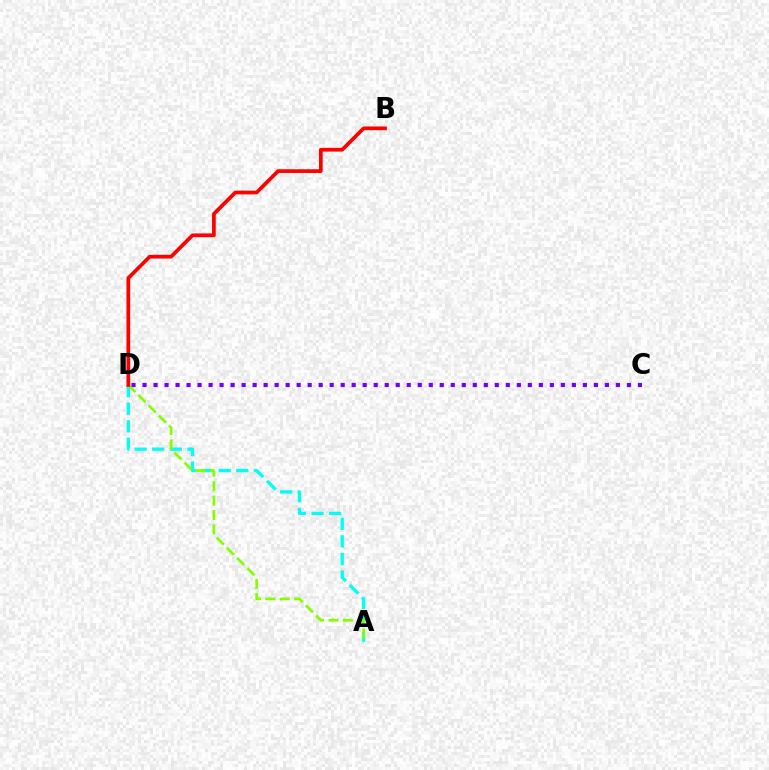{('A', 'D'): [{'color': '#00fff6', 'line_style': 'dashed', 'thickness': 2.39}, {'color': '#84ff00', 'line_style': 'dashed', 'thickness': 1.96}], ('B', 'D'): [{'color': '#ff0000', 'line_style': 'solid', 'thickness': 2.68}], ('C', 'D'): [{'color': '#7200ff', 'line_style': 'dotted', 'thickness': 2.99}]}